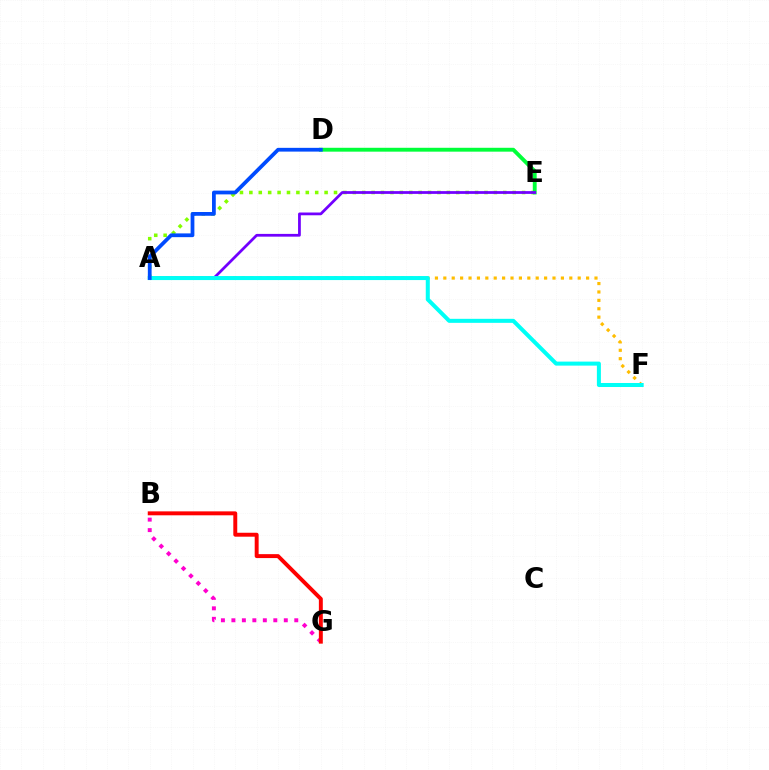{('B', 'G'): [{'color': '#ff00cf', 'line_style': 'dotted', 'thickness': 2.85}, {'color': '#ff0000', 'line_style': 'solid', 'thickness': 2.83}], ('A', 'E'): [{'color': '#84ff00', 'line_style': 'dotted', 'thickness': 2.56}, {'color': '#7200ff', 'line_style': 'solid', 'thickness': 1.99}], ('D', 'E'): [{'color': '#00ff39', 'line_style': 'solid', 'thickness': 2.79}], ('A', 'F'): [{'color': '#ffbd00', 'line_style': 'dotted', 'thickness': 2.28}, {'color': '#00fff6', 'line_style': 'solid', 'thickness': 2.89}], ('A', 'D'): [{'color': '#004bff', 'line_style': 'solid', 'thickness': 2.71}]}